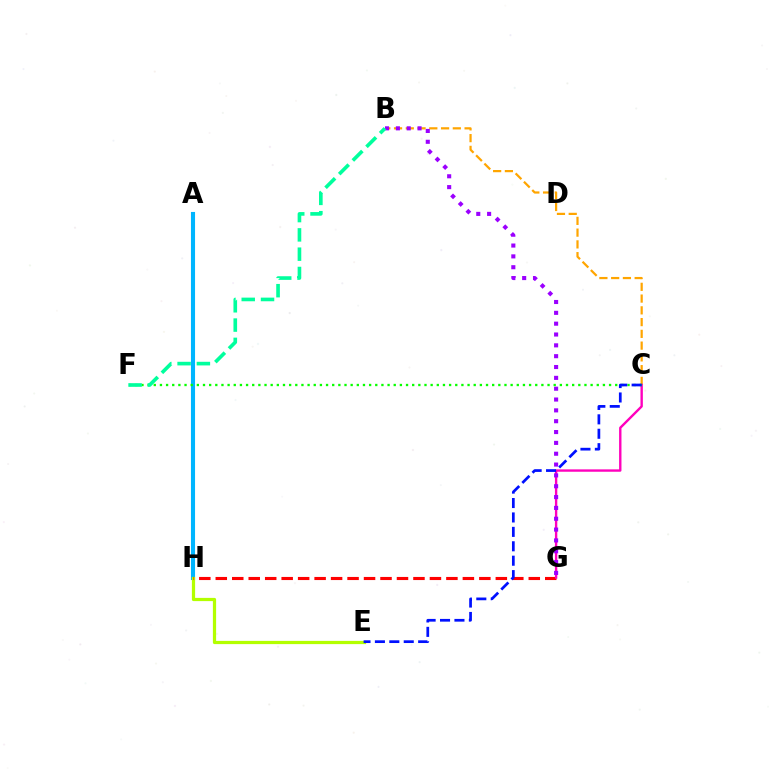{('A', 'H'): [{'color': '#00b5ff', 'line_style': 'solid', 'thickness': 2.94}], ('B', 'C'): [{'color': '#ffa500', 'line_style': 'dashed', 'thickness': 1.6}], ('E', 'H'): [{'color': '#b3ff00', 'line_style': 'solid', 'thickness': 2.32}], ('G', 'H'): [{'color': '#ff0000', 'line_style': 'dashed', 'thickness': 2.24}], ('C', 'G'): [{'color': '#ff00bd', 'line_style': 'solid', 'thickness': 1.71}], ('B', 'G'): [{'color': '#9b00ff', 'line_style': 'dotted', 'thickness': 2.94}], ('C', 'F'): [{'color': '#08ff00', 'line_style': 'dotted', 'thickness': 1.67}], ('B', 'F'): [{'color': '#00ff9d', 'line_style': 'dashed', 'thickness': 2.62}], ('C', 'E'): [{'color': '#0010ff', 'line_style': 'dashed', 'thickness': 1.96}]}